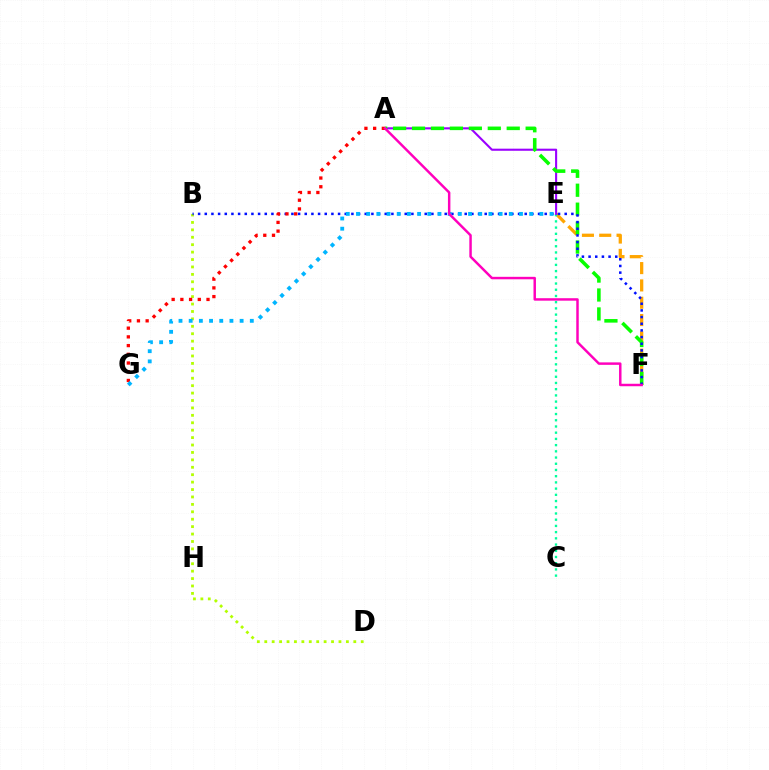{('B', 'D'): [{'color': '#b3ff00', 'line_style': 'dotted', 'thickness': 2.02}], ('E', 'F'): [{'color': '#ffa500', 'line_style': 'dashed', 'thickness': 2.35}], ('C', 'E'): [{'color': '#00ff9d', 'line_style': 'dotted', 'thickness': 1.69}], ('A', 'E'): [{'color': '#9b00ff', 'line_style': 'solid', 'thickness': 1.51}], ('A', 'F'): [{'color': '#08ff00', 'line_style': 'dashed', 'thickness': 2.57}, {'color': '#ff00bd', 'line_style': 'solid', 'thickness': 1.78}], ('B', 'F'): [{'color': '#0010ff', 'line_style': 'dotted', 'thickness': 1.81}], ('A', 'G'): [{'color': '#ff0000', 'line_style': 'dotted', 'thickness': 2.37}], ('E', 'G'): [{'color': '#00b5ff', 'line_style': 'dotted', 'thickness': 2.77}]}